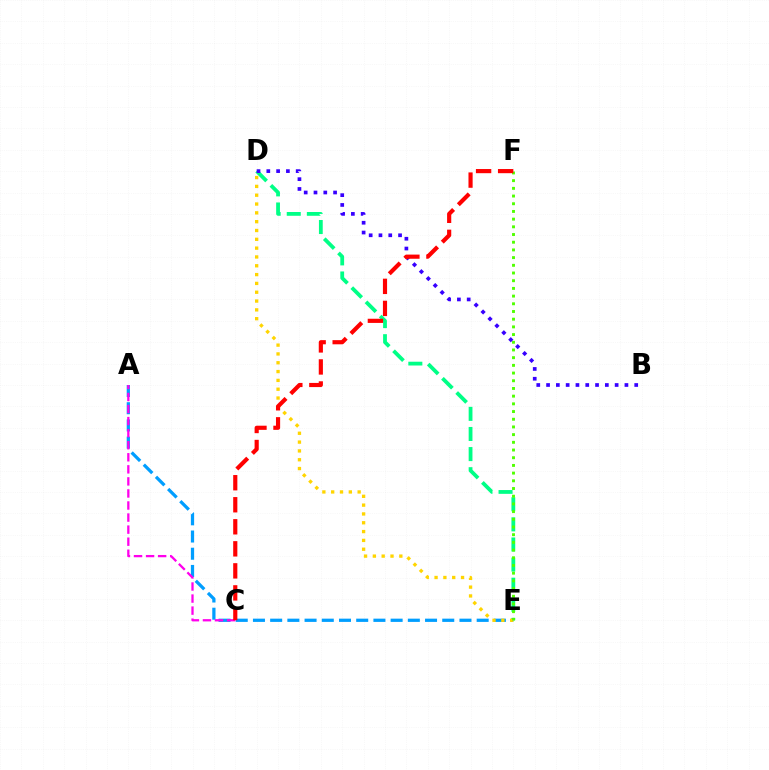{('D', 'E'): [{'color': '#00ff86', 'line_style': 'dashed', 'thickness': 2.73}, {'color': '#ffd500', 'line_style': 'dotted', 'thickness': 2.4}], ('A', 'E'): [{'color': '#009eff', 'line_style': 'dashed', 'thickness': 2.34}], ('E', 'F'): [{'color': '#4fff00', 'line_style': 'dotted', 'thickness': 2.09}], ('A', 'C'): [{'color': '#ff00ed', 'line_style': 'dashed', 'thickness': 1.64}], ('B', 'D'): [{'color': '#3700ff', 'line_style': 'dotted', 'thickness': 2.66}], ('C', 'F'): [{'color': '#ff0000', 'line_style': 'dashed', 'thickness': 2.99}]}